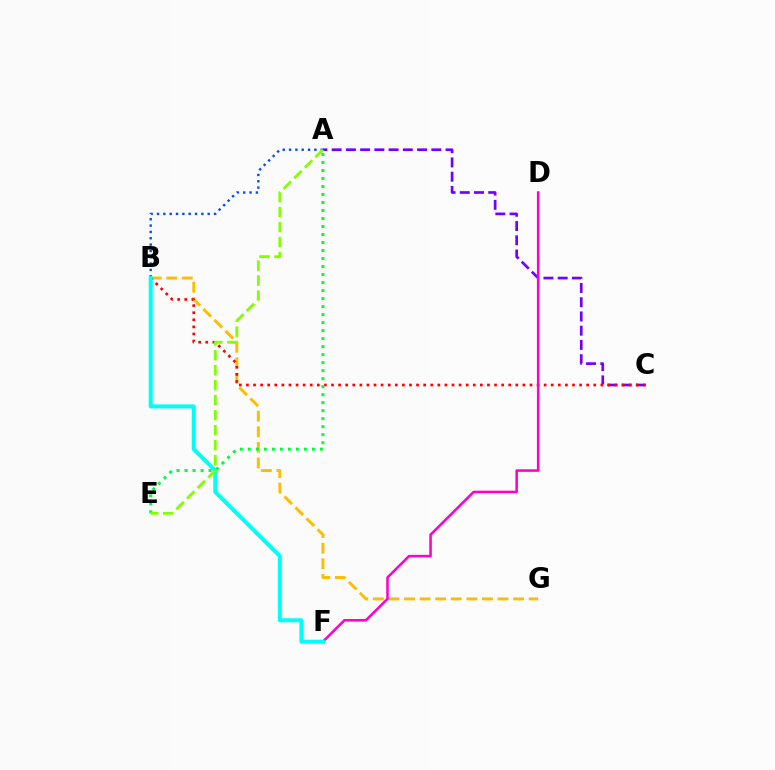{('A', 'C'): [{'color': '#7200ff', 'line_style': 'dashed', 'thickness': 1.93}], ('A', 'B'): [{'color': '#004bff', 'line_style': 'dotted', 'thickness': 1.72}], ('B', 'G'): [{'color': '#ffbd00', 'line_style': 'dashed', 'thickness': 2.12}], ('B', 'C'): [{'color': '#ff0000', 'line_style': 'dotted', 'thickness': 1.93}], ('D', 'F'): [{'color': '#ff00cf', 'line_style': 'solid', 'thickness': 1.84}], ('A', 'E'): [{'color': '#00ff39', 'line_style': 'dotted', 'thickness': 2.18}, {'color': '#84ff00', 'line_style': 'dashed', 'thickness': 2.04}], ('B', 'F'): [{'color': '#00fff6', 'line_style': 'solid', 'thickness': 2.88}]}